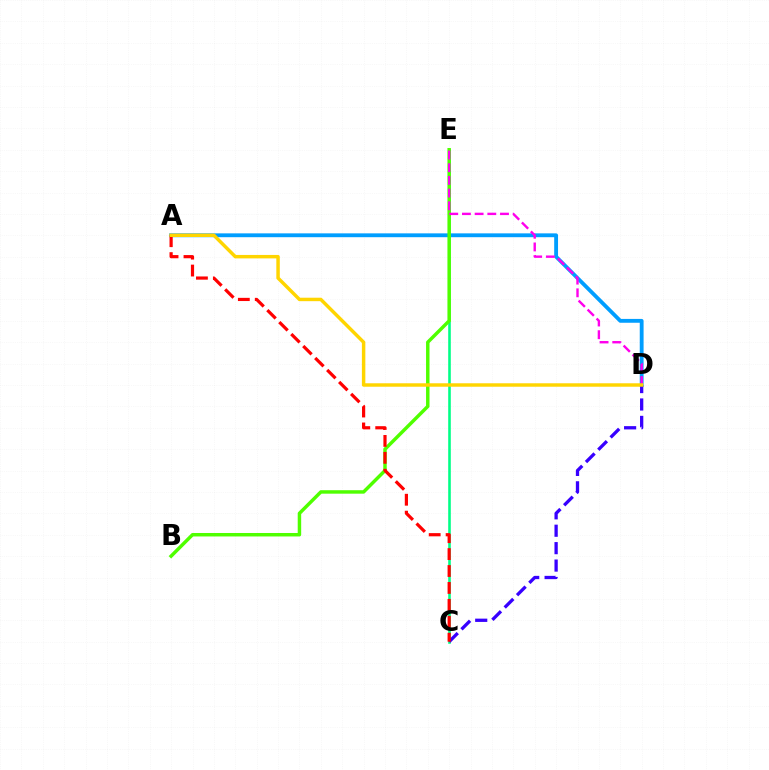{('A', 'D'): [{'color': '#009eff', 'line_style': 'solid', 'thickness': 2.76}, {'color': '#ffd500', 'line_style': 'solid', 'thickness': 2.49}], ('C', 'E'): [{'color': '#00ff86', 'line_style': 'solid', 'thickness': 1.88}], ('C', 'D'): [{'color': '#3700ff', 'line_style': 'dashed', 'thickness': 2.37}], ('B', 'E'): [{'color': '#4fff00', 'line_style': 'solid', 'thickness': 2.49}], ('A', 'C'): [{'color': '#ff0000', 'line_style': 'dashed', 'thickness': 2.3}], ('D', 'E'): [{'color': '#ff00ed', 'line_style': 'dashed', 'thickness': 1.72}]}